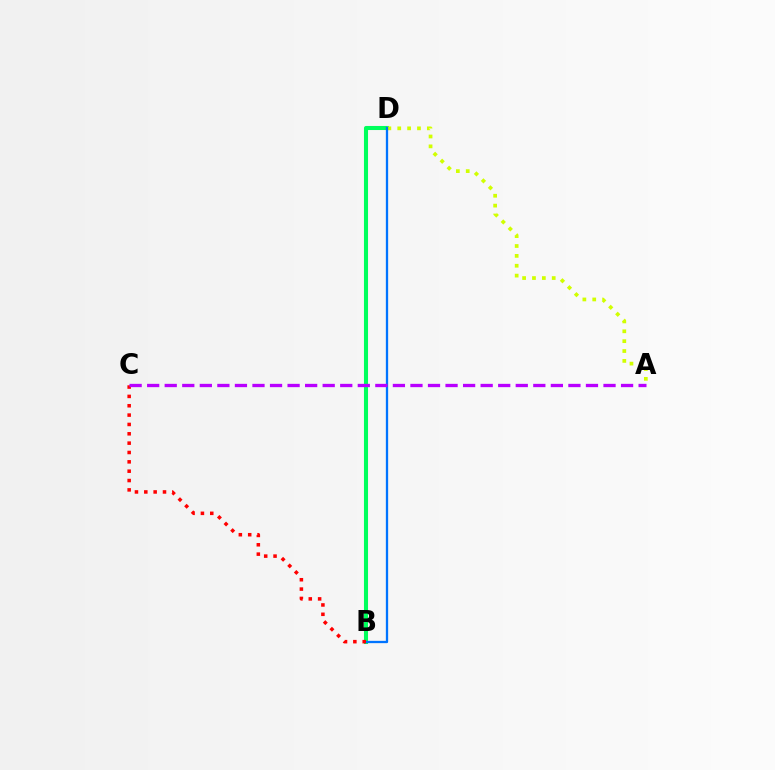{('B', 'D'): [{'color': '#00ff5c', 'line_style': 'solid', 'thickness': 2.93}, {'color': '#0074ff', 'line_style': 'solid', 'thickness': 1.66}], ('A', 'D'): [{'color': '#d1ff00', 'line_style': 'dotted', 'thickness': 2.68}], ('B', 'C'): [{'color': '#ff0000', 'line_style': 'dotted', 'thickness': 2.54}], ('A', 'C'): [{'color': '#b900ff', 'line_style': 'dashed', 'thickness': 2.38}]}